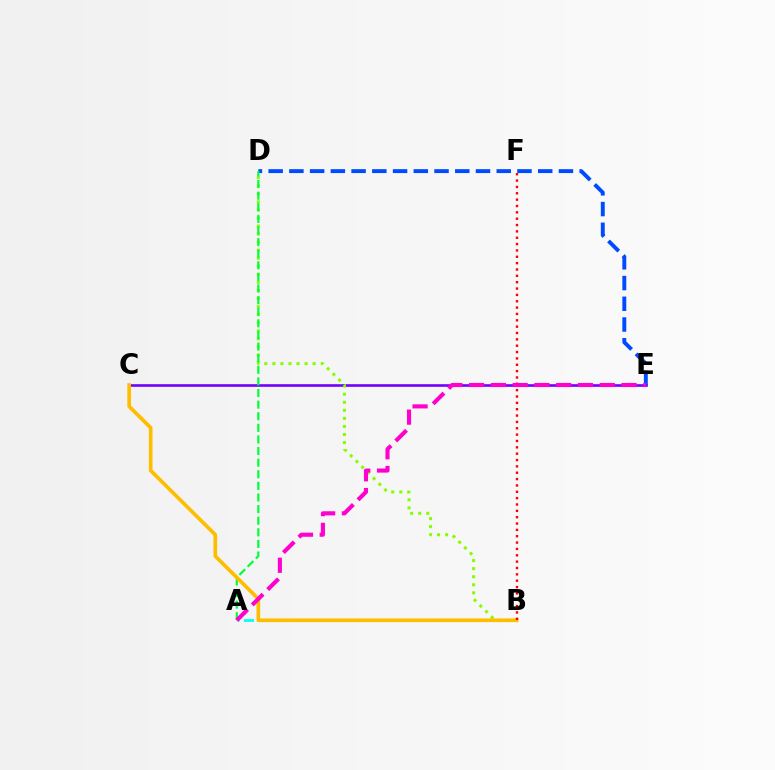{('C', 'E'): [{'color': '#7200ff', 'line_style': 'solid', 'thickness': 1.9}], ('A', 'B'): [{'color': '#00fff6', 'line_style': 'dashed', 'thickness': 1.99}], ('D', 'E'): [{'color': '#004bff', 'line_style': 'dashed', 'thickness': 2.82}], ('B', 'D'): [{'color': '#84ff00', 'line_style': 'dotted', 'thickness': 2.19}], ('A', 'D'): [{'color': '#00ff39', 'line_style': 'dashed', 'thickness': 1.58}], ('B', 'C'): [{'color': '#ffbd00', 'line_style': 'solid', 'thickness': 2.65}], ('B', 'F'): [{'color': '#ff0000', 'line_style': 'dotted', 'thickness': 1.73}], ('A', 'E'): [{'color': '#ff00cf', 'line_style': 'dashed', 'thickness': 2.96}]}